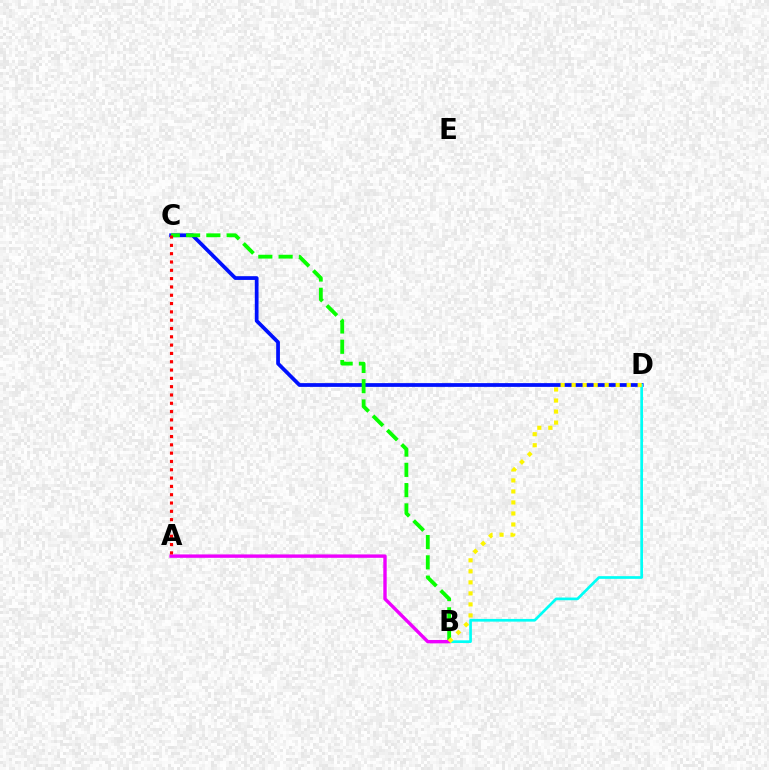{('C', 'D'): [{'color': '#0010ff', 'line_style': 'solid', 'thickness': 2.69}], ('B', 'C'): [{'color': '#08ff00', 'line_style': 'dashed', 'thickness': 2.75}], ('B', 'D'): [{'color': '#00fff6', 'line_style': 'solid', 'thickness': 1.94}, {'color': '#fcf500', 'line_style': 'dotted', 'thickness': 2.99}], ('A', 'B'): [{'color': '#ee00ff', 'line_style': 'solid', 'thickness': 2.44}], ('A', 'C'): [{'color': '#ff0000', 'line_style': 'dotted', 'thickness': 2.26}]}